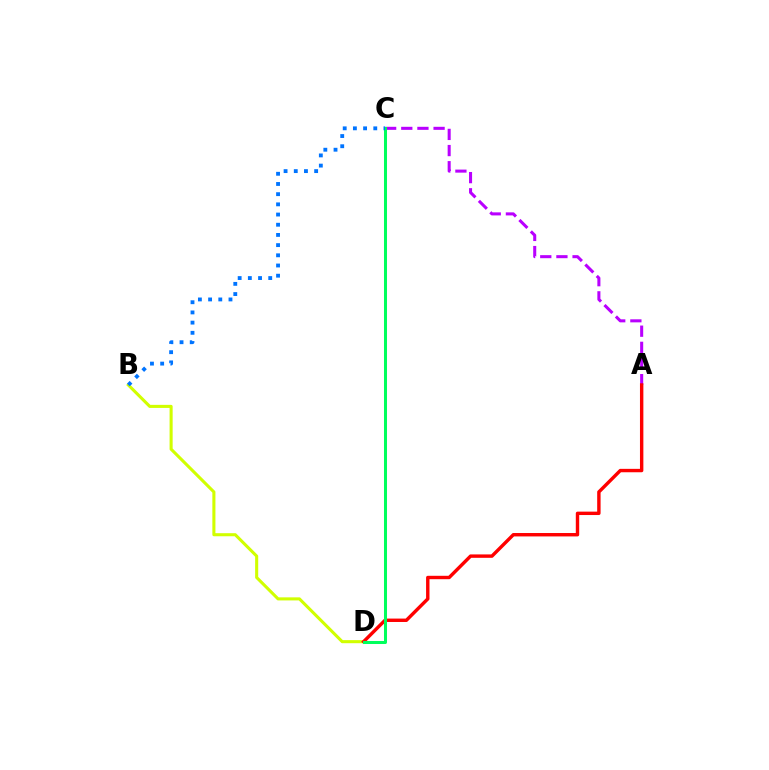{('B', 'D'): [{'color': '#d1ff00', 'line_style': 'solid', 'thickness': 2.21}], ('A', 'C'): [{'color': '#b900ff', 'line_style': 'dashed', 'thickness': 2.19}], ('A', 'D'): [{'color': '#ff0000', 'line_style': 'solid', 'thickness': 2.45}], ('C', 'D'): [{'color': '#00ff5c', 'line_style': 'solid', 'thickness': 2.17}], ('B', 'C'): [{'color': '#0074ff', 'line_style': 'dotted', 'thickness': 2.77}]}